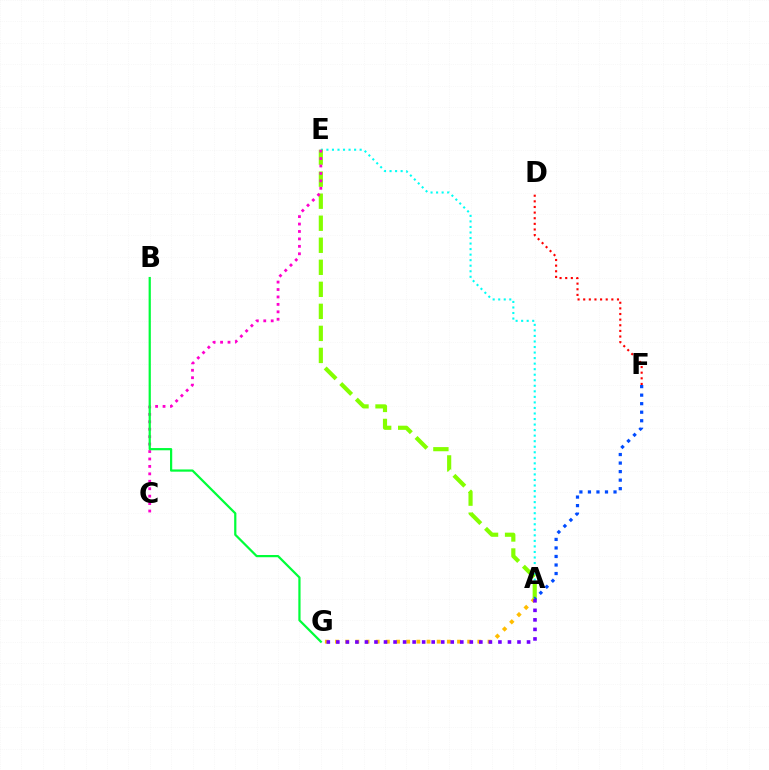{('A', 'G'): [{'color': '#ffbd00', 'line_style': 'dotted', 'thickness': 2.76}, {'color': '#7200ff', 'line_style': 'dotted', 'thickness': 2.59}], ('D', 'F'): [{'color': '#ff0000', 'line_style': 'dotted', 'thickness': 1.53}], ('A', 'E'): [{'color': '#00fff6', 'line_style': 'dotted', 'thickness': 1.5}, {'color': '#84ff00', 'line_style': 'dashed', 'thickness': 2.99}], ('C', 'E'): [{'color': '#ff00cf', 'line_style': 'dotted', 'thickness': 2.02}], ('A', 'F'): [{'color': '#004bff', 'line_style': 'dotted', 'thickness': 2.32}], ('B', 'G'): [{'color': '#00ff39', 'line_style': 'solid', 'thickness': 1.6}]}